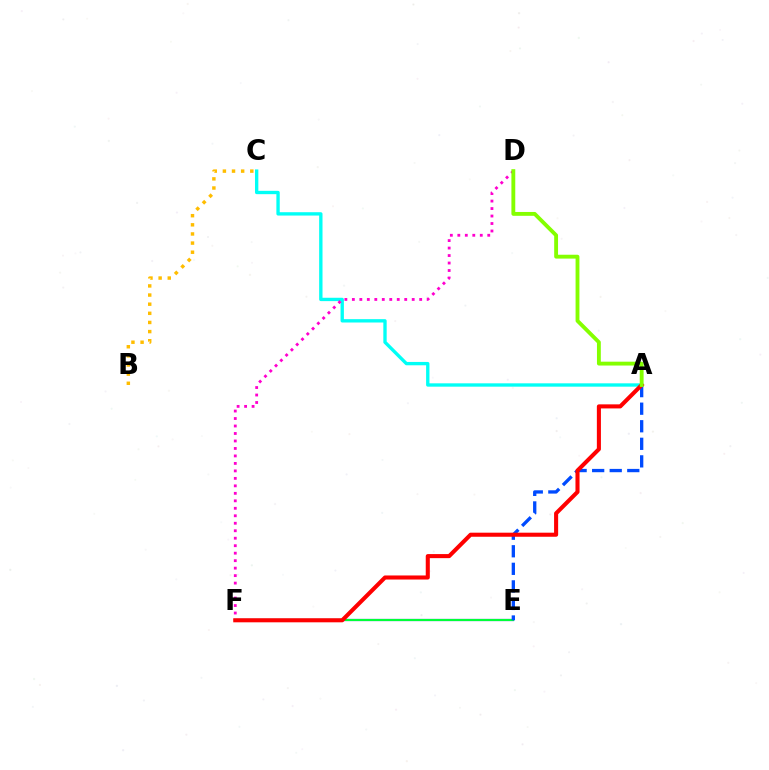{('B', 'C'): [{'color': '#ffbd00', 'line_style': 'dotted', 'thickness': 2.48}], ('E', 'F'): [{'color': '#7200ff', 'line_style': 'solid', 'thickness': 1.56}, {'color': '#00ff39', 'line_style': 'solid', 'thickness': 1.55}], ('A', 'C'): [{'color': '#00fff6', 'line_style': 'solid', 'thickness': 2.41}], ('A', 'E'): [{'color': '#004bff', 'line_style': 'dashed', 'thickness': 2.39}], ('D', 'F'): [{'color': '#ff00cf', 'line_style': 'dotted', 'thickness': 2.03}], ('A', 'F'): [{'color': '#ff0000', 'line_style': 'solid', 'thickness': 2.93}], ('A', 'D'): [{'color': '#84ff00', 'line_style': 'solid', 'thickness': 2.78}]}